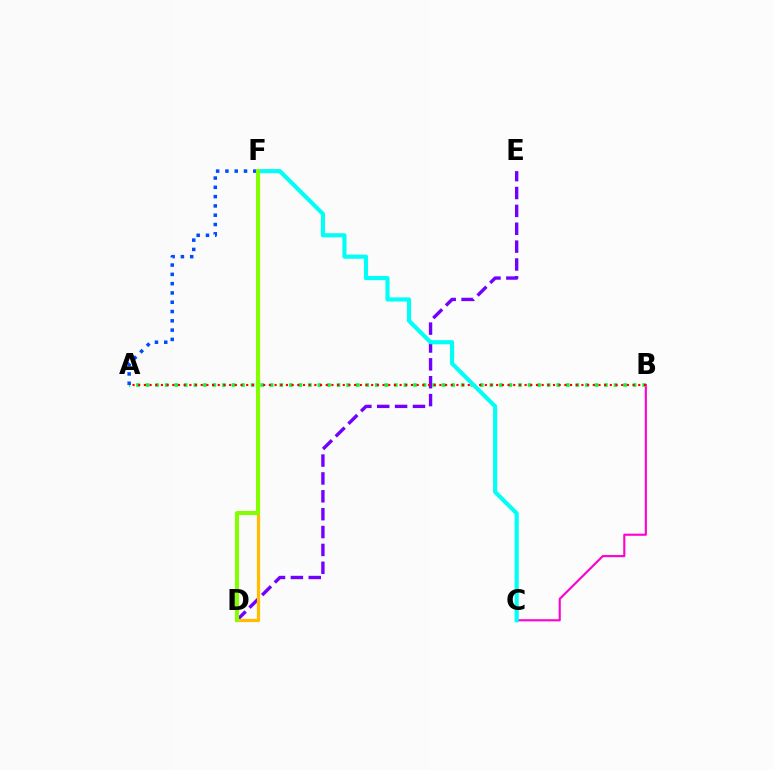{('D', 'E'): [{'color': '#7200ff', 'line_style': 'dashed', 'thickness': 2.43}], ('B', 'C'): [{'color': '#ff00cf', 'line_style': 'solid', 'thickness': 1.53}], ('A', 'B'): [{'color': '#00ff39', 'line_style': 'dotted', 'thickness': 2.6}, {'color': '#ff0000', 'line_style': 'dotted', 'thickness': 1.54}], ('D', 'F'): [{'color': '#ffbd00', 'line_style': 'solid', 'thickness': 2.34}, {'color': '#84ff00', 'line_style': 'solid', 'thickness': 2.92}], ('C', 'F'): [{'color': '#00fff6', 'line_style': 'solid', 'thickness': 2.98}], ('A', 'F'): [{'color': '#004bff', 'line_style': 'dotted', 'thickness': 2.52}]}